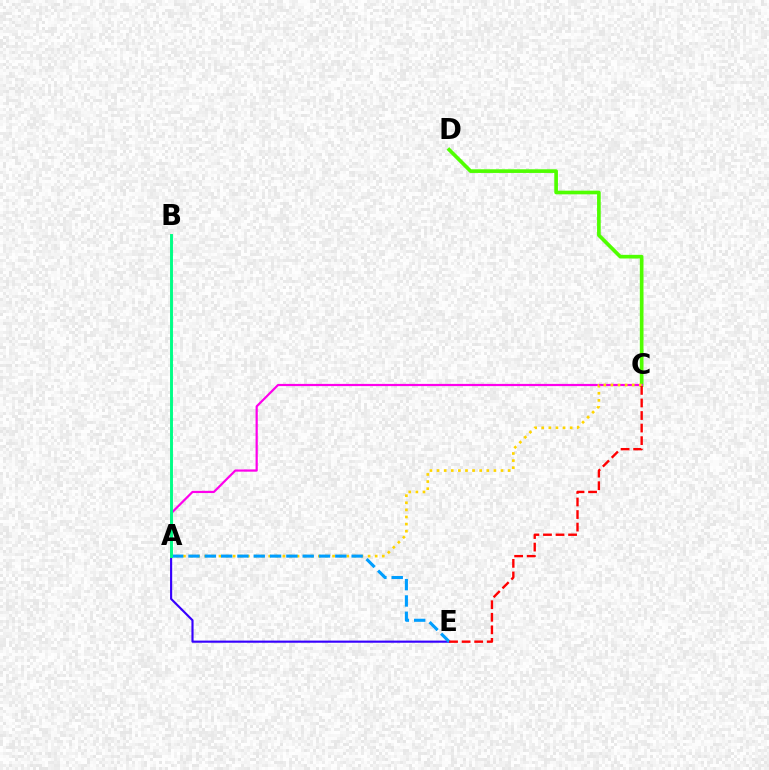{('C', 'D'): [{'color': '#4fff00', 'line_style': 'solid', 'thickness': 2.64}], ('A', 'E'): [{'color': '#3700ff', 'line_style': 'solid', 'thickness': 1.54}, {'color': '#009eff', 'line_style': 'dashed', 'thickness': 2.22}], ('A', 'C'): [{'color': '#ff00ed', 'line_style': 'solid', 'thickness': 1.59}, {'color': '#ffd500', 'line_style': 'dotted', 'thickness': 1.93}], ('A', 'B'): [{'color': '#00ff86', 'line_style': 'solid', 'thickness': 2.1}], ('C', 'E'): [{'color': '#ff0000', 'line_style': 'dashed', 'thickness': 1.71}]}